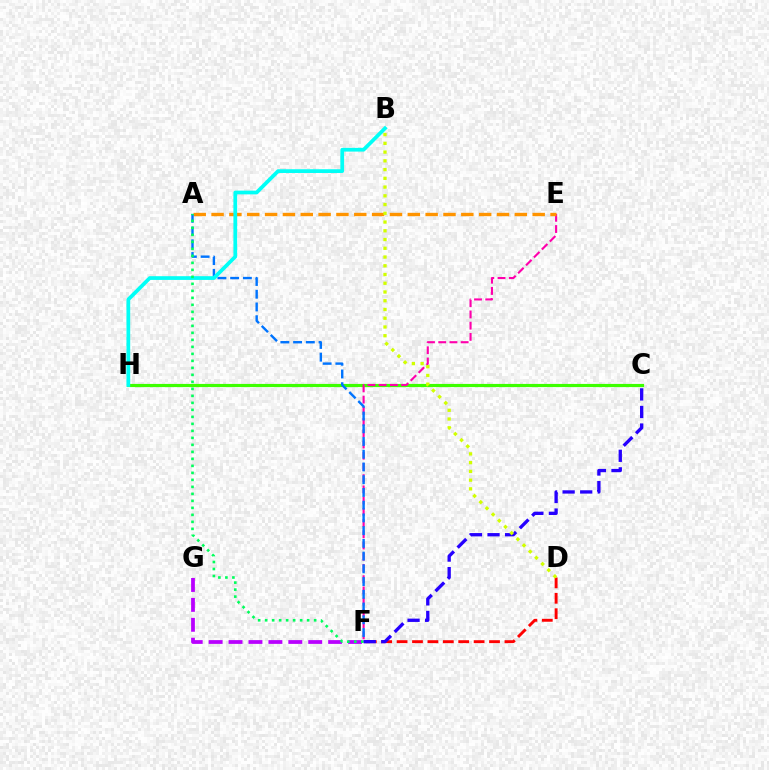{('C', 'H'): [{'color': '#3dff00', 'line_style': 'solid', 'thickness': 2.28}], ('E', 'F'): [{'color': '#ff00ac', 'line_style': 'dashed', 'thickness': 1.52}], ('A', 'E'): [{'color': '#ff9400', 'line_style': 'dashed', 'thickness': 2.42}], ('F', 'G'): [{'color': '#b900ff', 'line_style': 'dashed', 'thickness': 2.71}], ('A', 'F'): [{'color': '#0074ff', 'line_style': 'dashed', 'thickness': 1.73}, {'color': '#00ff5c', 'line_style': 'dotted', 'thickness': 1.9}], ('B', 'H'): [{'color': '#00fff6', 'line_style': 'solid', 'thickness': 2.69}], ('D', 'F'): [{'color': '#ff0000', 'line_style': 'dashed', 'thickness': 2.09}], ('C', 'F'): [{'color': '#2500ff', 'line_style': 'dashed', 'thickness': 2.39}], ('B', 'D'): [{'color': '#d1ff00', 'line_style': 'dotted', 'thickness': 2.38}]}